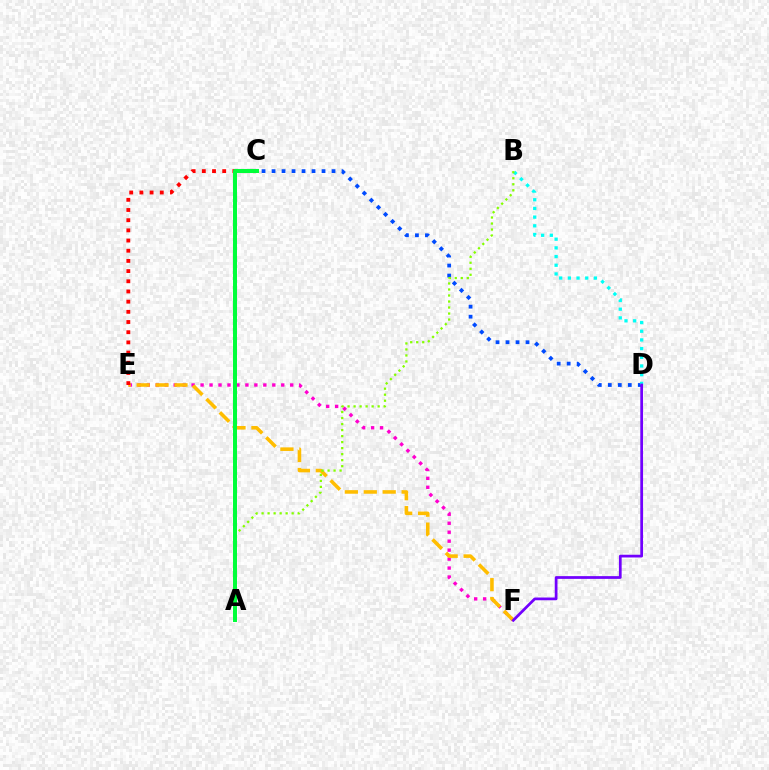{('C', 'D'): [{'color': '#004bff', 'line_style': 'dotted', 'thickness': 2.72}], ('E', 'F'): [{'color': '#ff00cf', 'line_style': 'dotted', 'thickness': 2.44}, {'color': '#ffbd00', 'line_style': 'dashed', 'thickness': 2.57}], ('B', 'D'): [{'color': '#00fff6', 'line_style': 'dotted', 'thickness': 2.36}], ('A', 'B'): [{'color': '#84ff00', 'line_style': 'dotted', 'thickness': 1.63}], ('C', 'E'): [{'color': '#ff0000', 'line_style': 'dotted', 'thickness': 2.77}], ('A', 'C'): [{'color': '#00ff39', 'line_style': 'solid', 'thickness': 2.87}], ('D', 'F'): [{'color': '#7200ff', 'line_style': 'solid', 'thickness': 1.97}]}